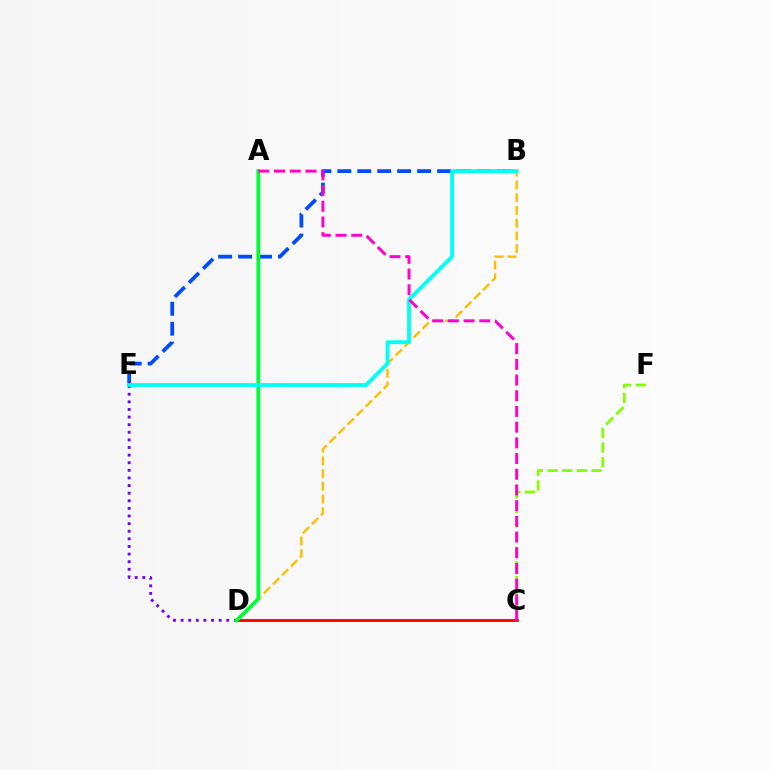{('B', 'E'): [{'color': '#004bff', 'line_style': 'dashed', 'thickness': 2.71}, {'color': '#00fff6', 'line_style': 'solid', 'thickness': 2.74}], ('C', 'D'): [{'color': '#ff0000', 'line_style': 'solid', 'thickness': 2.05}], ('C', 'F'): [{'color': '#84ff00', 'line_style': 'dashed', 'thickness': 1.99}], ('B', 'D'): [{'color': '#ffbd00', 'line_style': 'dashed', 'thickness': 1.73}], ('D', 'E'): [{'color': '#7200ff', 'line_style': 'dotted', 'thickness': 2.07}], ('A', 'D'): [{'color': '#00ff39', 'line_style': 'solid', 'thickness': 2.77}], ('A', 'C'): [{'color': '#ff00cf', 'line_style': 'dashed', 'thickness': 2.13}]}